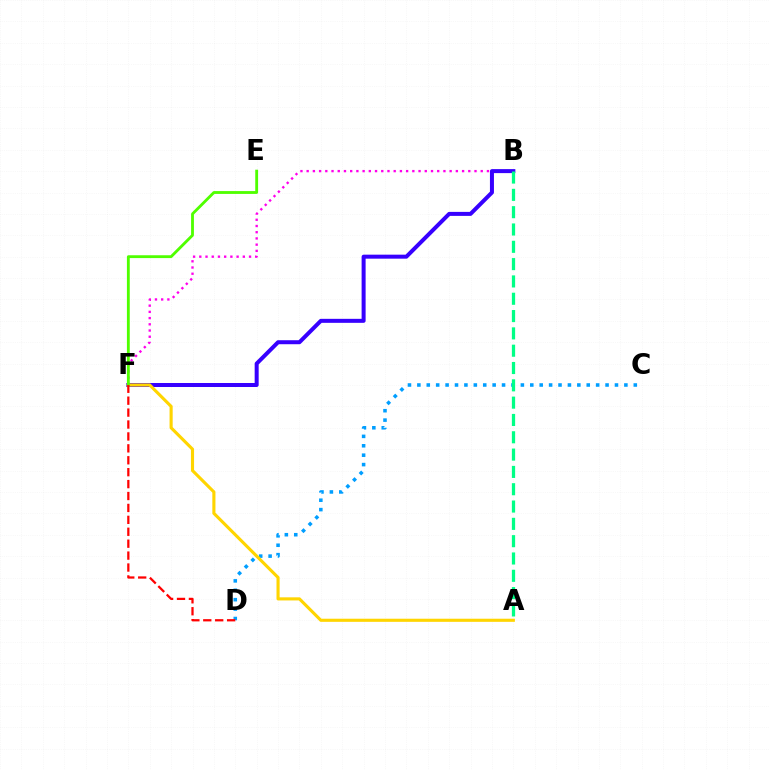{('B', 'F'): [{'color': '#ff00ed', 'line_style': 'dotted', 'thickness': 1.69}, {'color': '#3700ff', 'line_style': 'solid', 'thickness': 2.88}], ('C', 'D'): [{'color': '#009eff', 'line_style': 'dotted', 'thickness': 2.56}], ('A', 'F'): [{'color': '#ffd500', 'line_style': 'solid', 'thickness': 2.24}], ('E', 'F'): [{'color': '#4fff00', 'line_style': 'solid', 'thickness': 2.04}], ('D', 'F'): [{'color': '#ff0000', 'line_style': 'dashed', 'thickness': 1.62}], ('A', 'B'): [{'color': '#00ff86', 'line_style': 'dashed', 'thickness': 2.35}]}